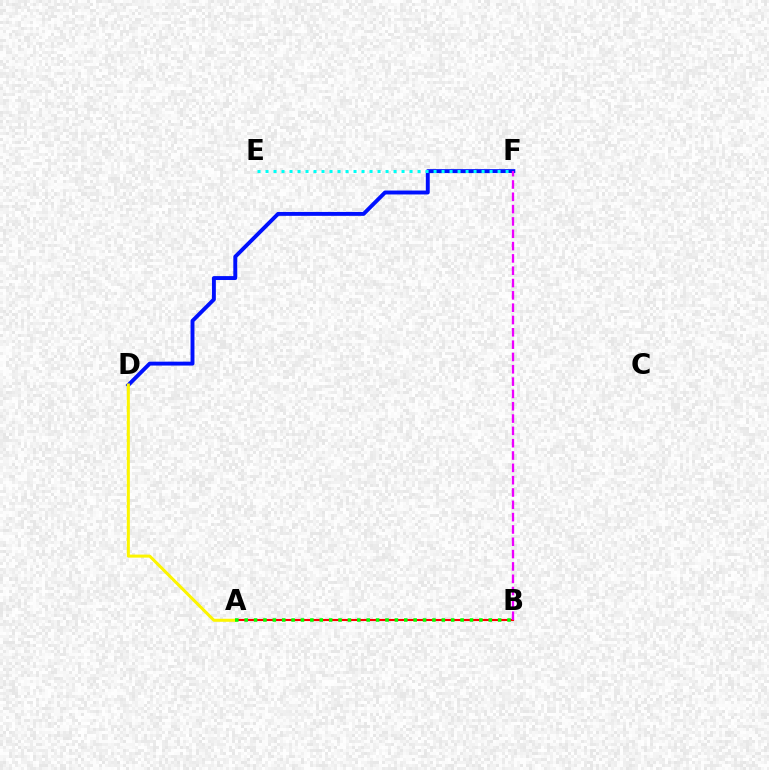{('D', 'F'): [{'color': '#0010ff', 'line_style': 'solid', 'thickness': 2.82}], ('A', 'B'): [{'color': '#ff0000', 'line_style': 'solid', 'thickness': 1.51}, {'color': '#08ff00', 'line_style': 'dotted', 'thickness': 2.55}], ('B', 'F'): [{'color': '#ee00ff', 'line_style': 'dashed', 'thickness': 1.67}], ('A', 'D'): [{'color': '#fcf500', 'line_style': 'solid', 'thickness': 2.18}], ('E', 'F'): [{'color': '#00fff6', 'line_style': 'dotted', 'thickness': 2.17}]}